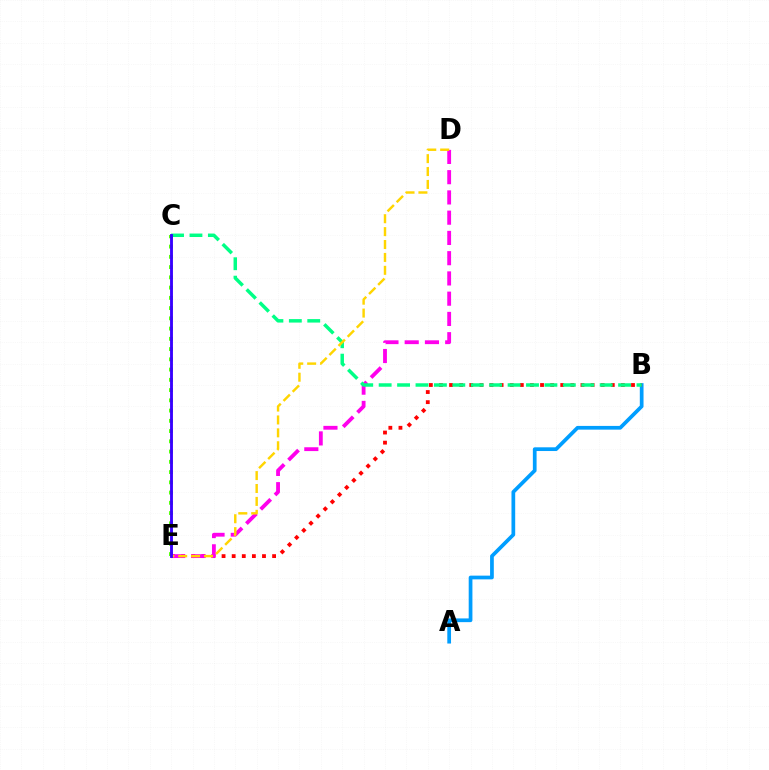{('A', 'B'): [{'color': '#009eff', 'line_style': 'solid', 'thickness': 2.68}], ('B', 'E'): [{'color': '#ff0000', 'line_style': 'dotted', 'thickness': 2.75}], ('C', 'E'): [{'color': '#4fff00', 'line_style': 'dotted', 'thickness': 2.78}, {'color': '#3700ff', 'line_style': 'solid', 'thickness': 2.06}], ('D', 'E'): [{'color': '#ff00ed', 'line_style': 'dashed', 'thickness': 2.75}, {'color': '#ffd500', 'line_style': 'dashed', 'thickness': 1.75}], ('B', 'C'): [{'color': '#00ff86', 'line_style': 'dashed', 'thickness': 2.5}]}